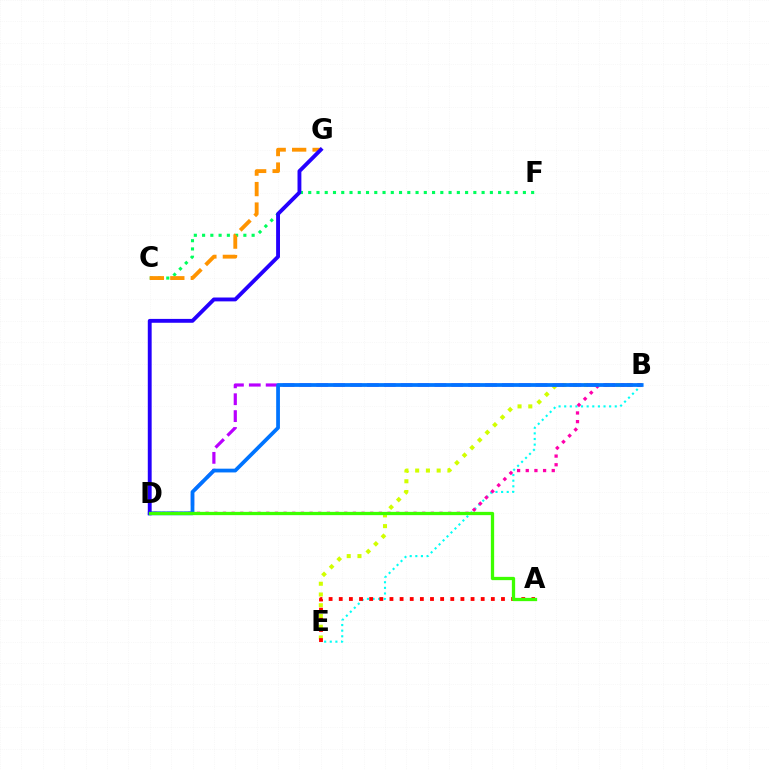{('B', 'E'): [{'color': '#00fff6', 'line_style': 'dotted', 'thickness': 1.53}, {'color': '#d1ff00', 'line_style': 'dotted', 'thickness': 2.92}], ('C', 'F'): [{'color': '#00ff5c', 'line_style': 'dotted', 'thickness': 2.24}], ('B', 'D'): [{'color': '#b900ff', 'line_style': 'dashed', 'thickness': 2.29}, {'color': '#ff00ac', 'line_style': 'dotted', 'thickness': 2.35}, {'color': '#0074ff', 'line_style': 'solid', 'thickness': 2.7}], ('A', 'E'): [{'color': '#ff0000', 'line_style': 'dotted', 'thickness': 2.75}], ('C', 'G'): [{'color': '#ff9400', 'line_style': 'dashed', 'thickness': 2.78}], ('D', 'G'): [{'color': '#2500ff', 'line_style': 'solid', 'thickness': 2.78}], ('A', 'D'): [{'color': '#3dff00', 'line_style': 'solid', 'thickness': 2.36}]}